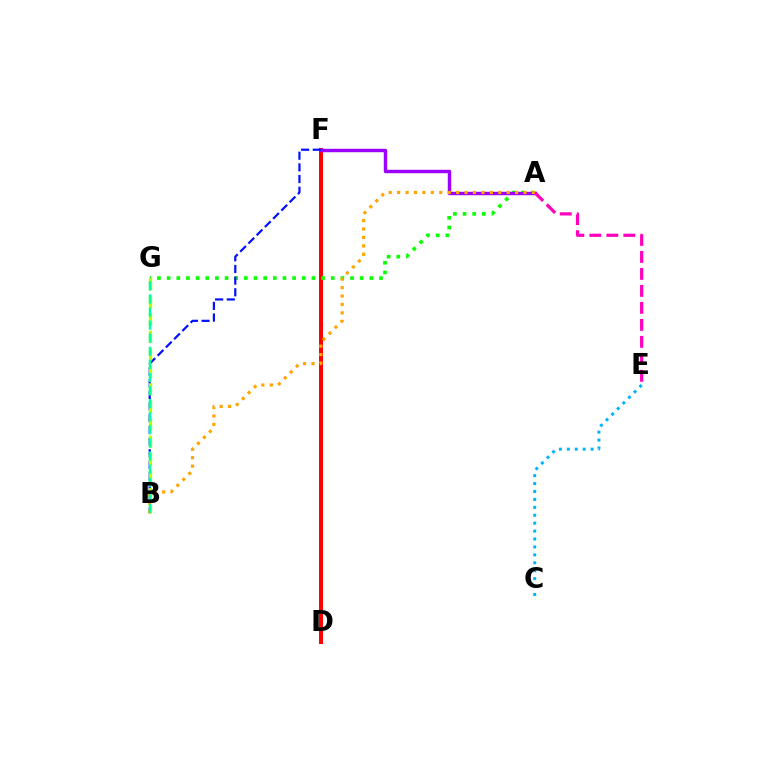{('D', 'F'): [{'color': '#ff0000', 'line_style': 'solid', 'thickness': 2.87}], ('A', 'G'): [{'color': '#08ff00', 'line_style': 'dotted', 'thickness': 2.62}], ('A', 'F'): [{'color': '#9b00ff', 'line_style': 'solid', 'thickness': 2.47}], ('A', 'E'): [{'color': '#ff00bd', 'line_style': 'dashed', 'thickness': 2.31}], ('B', 'F'): [{'color': '#0010ff', 'line_style': 'dashed', 'thickness': 1.58}], ('A', 'B'): [{'color': '#ffa500', 'line_style': 'dotted', 'thickness': 2.29}], ('B', 'G'): [{'color': '#b3ff00', 'line_style': 'dashed', 'thickness': 2.37}, {'color': '#00ff9d', 'line_style': 'dashed', 'thickness': 1.78}], ('C', 'E'): [{'color': '#00b5ff', 'line_style': 'dotted', 'thickness': 2.15}]}